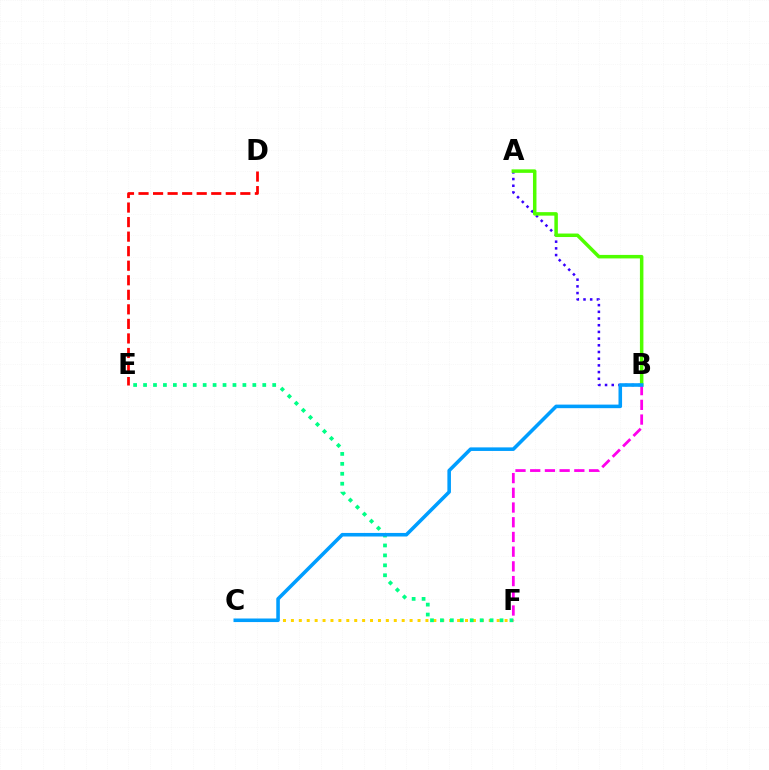{('A', 'B'): [{'color': '#3700ff', 'line_style': 'dotted', 'thickness': 1.82}, {'color': '#4fff00', 'line_style': 'solid', 'thickness': 2.52}], ('C', 'F'): [{'color': '#ffd500', 'line_style': 'dotted', 'thickness': 2.15}], ('E', 'F'): [{'color': '#00ff86', 'line_style': 'dotted', 'thickness': 2.7}], ('D', 'E'): [{'color': '#ff0000', 'line_style': 'dashed', 'thickness': 1.98}], ('B', 'F'): [{'color': '#ff00ed', 'line_style': 'dashed', 'thickness': 2.0}], ('B', 'C'): [{'color': '#009eff', 'line_style': 'solid', 'thickness': 2.57}]}